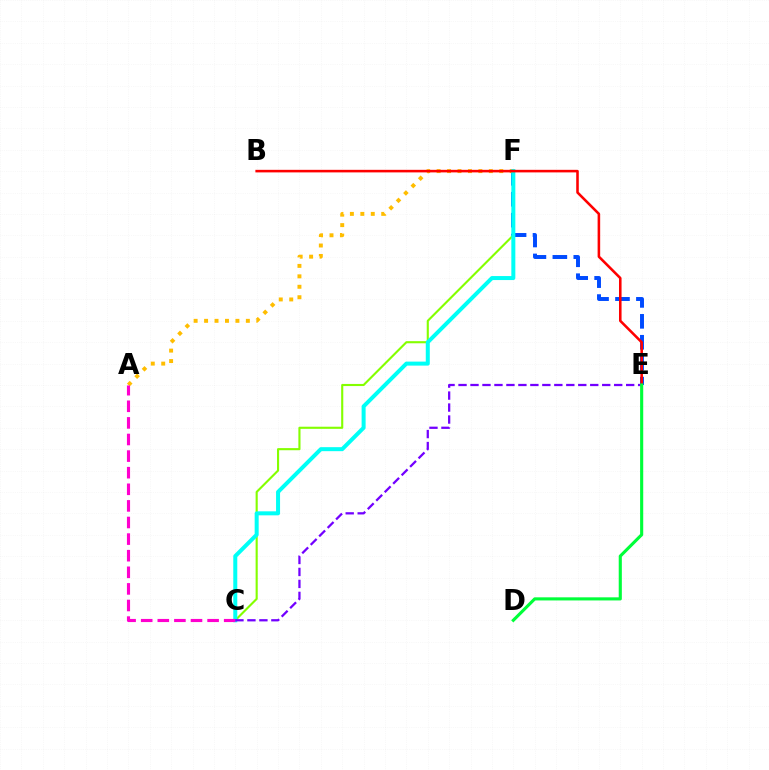{('E', 'F'): [{'color': '#004bff', 'line_style': 'dashed', 'thickness': 2.84}], ('C', 'F'): [{'color': '#84ff00', 'line_style': 'solid', 'thickness': 1.53}, {'color': '#00fff6', 'line_style': 'solid', 'thickness': 2.88}], ('A', 'F'): [{'color': '#ffbd00', 'line_style': 'dotted', 'thickness': 2.84}], ('A', 'C'): [{'color': '#ff00cf', 'line_style': 'dashed', 'thickness': 2.26}], ('B', 'E'): [{'color': '#ff0000', 'line_style': 'solid', 'thickness': 1.85}], ('C', 'E'): [{'color': '#7200ff', 'line_style': 'dashed', 'thickness': 1.63}], ('D', 'E'): [{'color': '#00ff39', 'line_style': 'solid', 'thickness': 2.24}]}